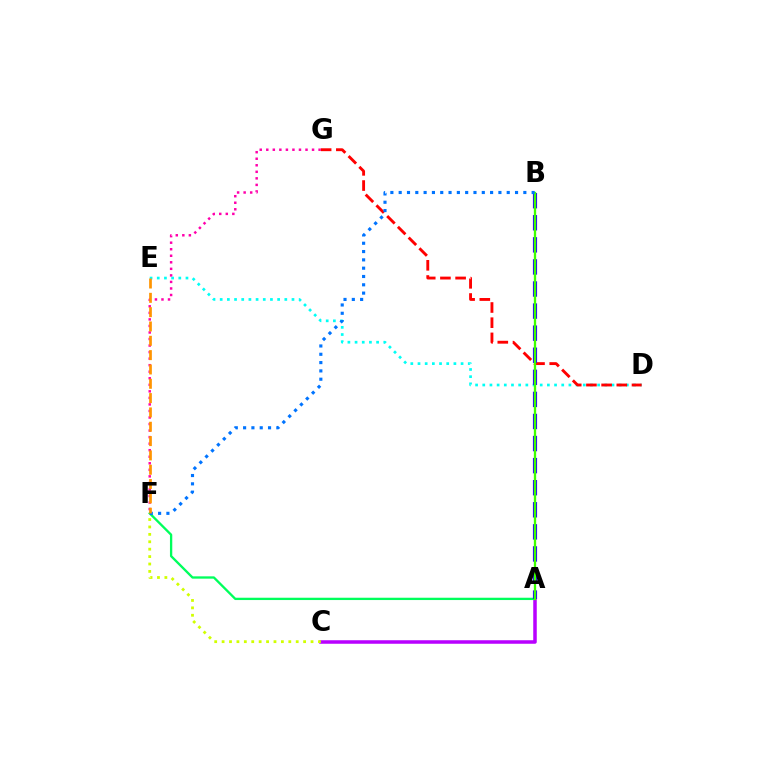{('D', 'E'): [{'color': '#00fff6', 'line_style': 'dotted', 'thickness': 1.95}], ('A', 'C'): [{'color': '#b900ff', 'line_style': 'solid', 'thickness': 2.53}], ('D', 'G'): [{'color': '#ff0000', 'line_style': 'dashed', 'thickness': 2.06}], ('A', 'F'): [{'color': '#00ff5c', 'line_style': 'solid', 'thickness': 1.67}], ('C', 'F'): [{'color': '#d1ff00', 'line_style': 'dotted', 'thickness': 2.01}], ('A', 'B'): [{'color': '#2500ff', 'line_style': 'dashed', 'thickness': 3.0}, {'color': '#3dff00', 'line_style': 'solid', 'thickness': 1.67}], ('F', 'G'): [{'color': '#ff00ac', 'line_style': 'dotted', 'thickness': 1.78}], ('B', 'F'): [{'color': '#0074ff', 'line_style': 'dotted', 'thickness': 2.26}], ('E', 'F'): [{'color': '#ff9400', 'line_style': 'dashed', 'thickness': 1.95}]}